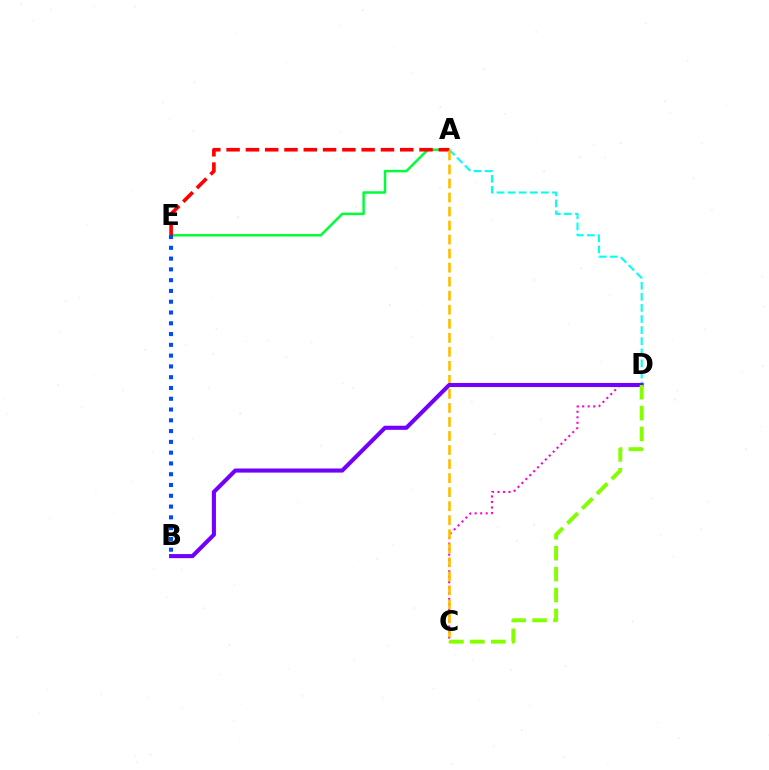{('C', 'D'): [{'color': '#ff00cf', 'line_style': 'dotted', 'thickness': 1.5}, {'color': '#84ff00', 'line_style': 'dashed', 'thickness': 2.84}], ('A', 'E'): [{'color': '#00ff39', 'line_style': 'solid', 'thickness': 1.8}, {'color': '#ff0000', 'line_style': 'dashed', 'thickness': 2.62}], ('A', 'D'): [{'color': '#00fff6', 'line_style': 'dashed', 'thickness': 1.51}], ('B', 'E'): [{'color': '#004bff', 'line_style': 'dotted', 'thickness': 2.93}], ('A', 'C'): [{'color': '#ffbd00', 'line_style': 'dashed', 'thickness': 1.91}], ('B', 'D'): [{'color': '#7200ff', 'line_style': 'solid', 'thickness': 2.94}]}